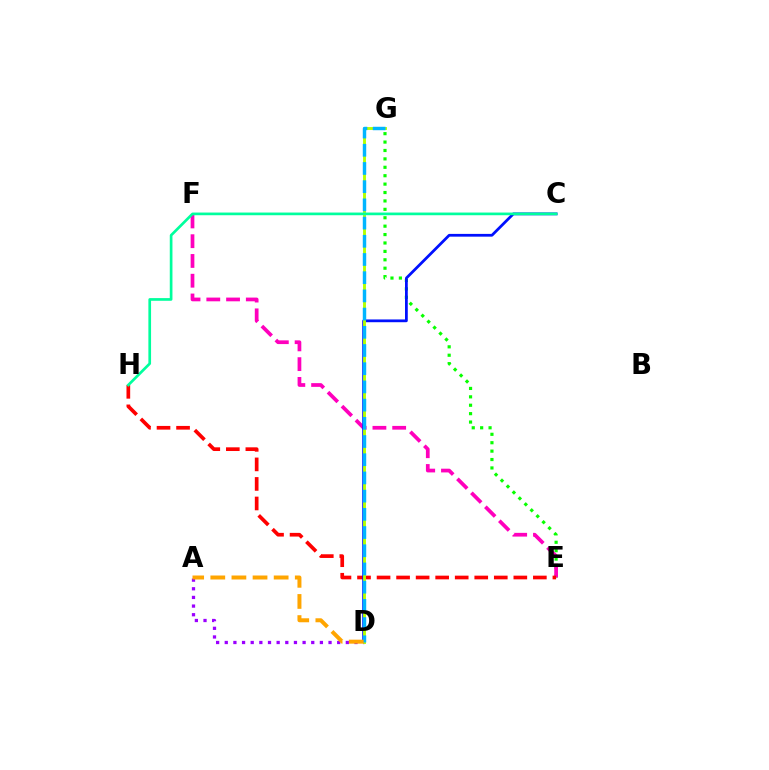{('E', 'G'): [{'color': '#08ff00', 'line_style': 'dotted', 'thickness': 2.28}], ('E', 'F'): [{'color': '#ff00bd', 'line_style': 'dashed', 'thickness': 2.68}], ('A', 'D'): [{'color': '#9b00ff', 'line_style': 'dotted', 'thickness': 2.35}, {'color': '#ffa500', 'line_style': 'dashed', 'thickness': 2.87}], ('E', 'H'): [{'color': '#ff0000', 'line_style': 'dashed', 'thickness': 2.65}], ('C', 'D'): [{'color': '#0010ff', 'line_style': 'solid', 'thickness': 1.99}], ('D', 'G'): [{'color': '#b3ff00', 'line_style': 'solid', 'thickness': 2.08}, {'color': '#00b5ff', 'line_style': 'dashed', 'thickness': 2.47}], ('C', 'H'): [{'color': '#00ff9d', 'line_style': 'solid', 'thickness': 1.93}]}